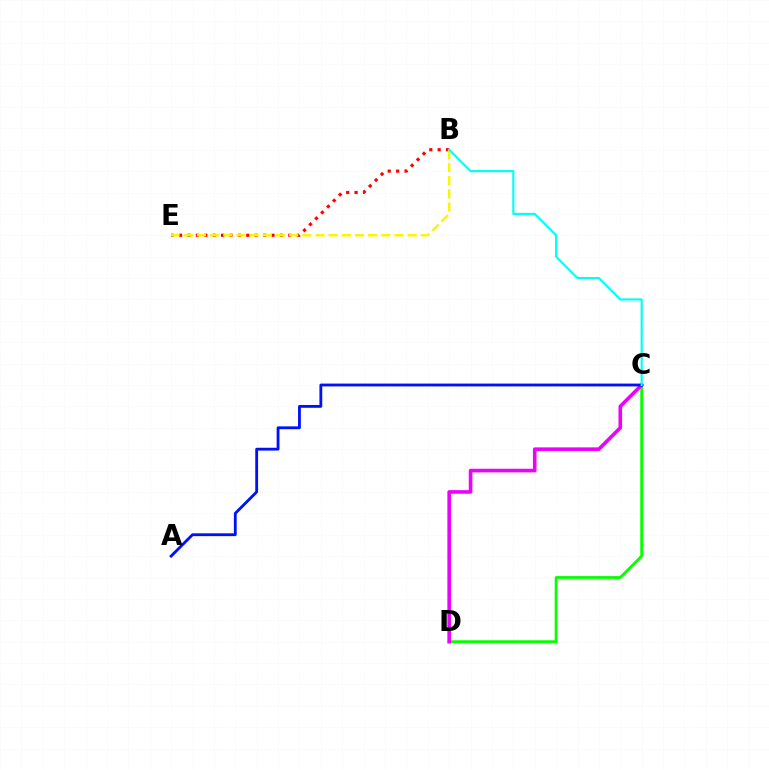{('C', 'D'): [{'color': '#08ff00', 'line_style': 'solid', 'thickness': 2.03}, {'color': '#ee00ff', 'line_style': 'solid', 'thickness': 2.59}], ('A', 'C'): [{'color': '#0010ff', 'line_style': 'solid', 'thickness': 2.03}], ('B', 'E'): [{'color': '#ff0000', 'line_style': 'dotted', 'thickness': 2.28}, {'color': '#fcf500', 'line_style': 'dashed', 'thickness': 1.79}], ('B', 'C'): [{'color': '#00fff6', 'line_style': 'solid', 'thickness': 1.53}]}